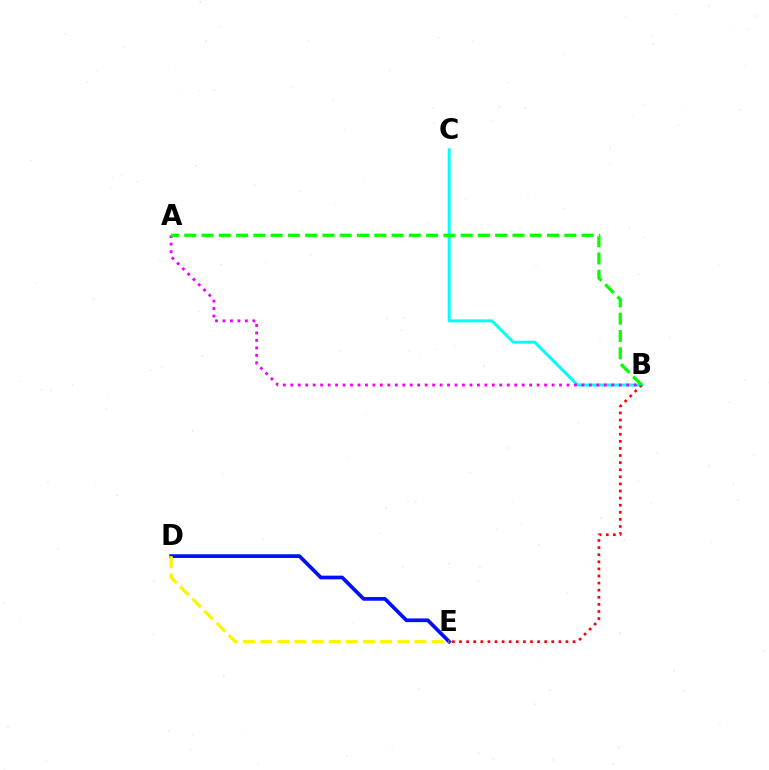{('B', 'C'): [{'color': '#00fff6', 'line_style': 'solid', 'thickness': 2.12}], ('D', 'E'): [{'color': '#0010ff', 'line_style': 'solid', 'thickness': 2.66}, {'color': '#fcf500', 'line_style': 'dashed', 'thickness': 2.33}], ('A', 'B'): [{'color': '#ee00ff', 'line_style': 'dotted', 'thickness': 2.03}, {'color': '#08ff00', 'line_style': 'dashed', 'thickness': 2.35}], ('B', 'E'): [{'color': '#ff0000', 'line_style': 'dotted', 'thickness': 1.93}]}